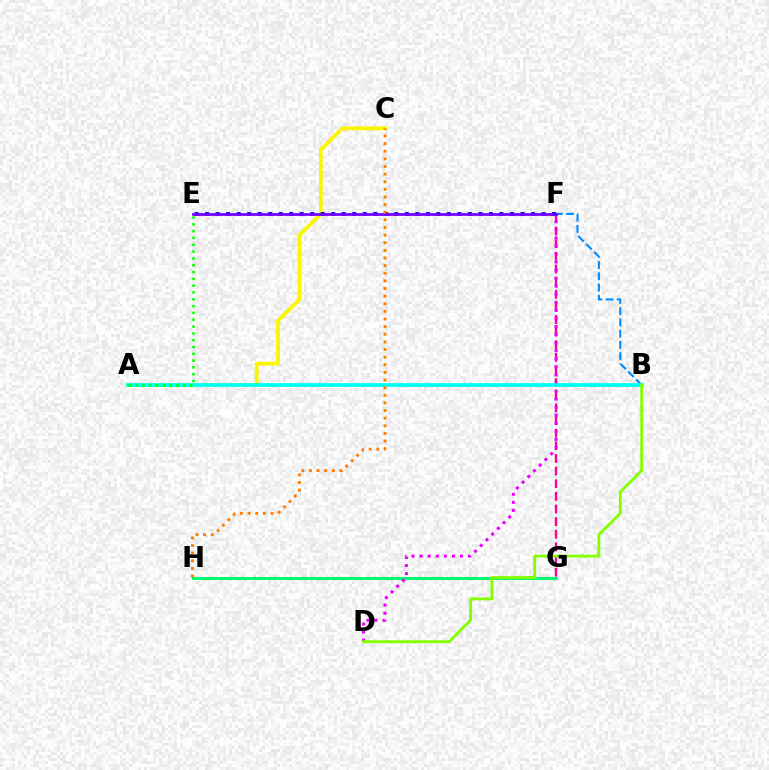{('F', 'G'): [{'color': '#ff0094', 'line_style': 'dashed', 'thickness': 1.72}], ('G', 'H'): [{'color': '#ff0000', 'line_style': 'dashed', 'thickness': 2.21}, {'color': '#00ff74', 'line_style': 'solid', 'thickness': 2.13}], ('B', 'F'): [{'color': '#008cff', 'line_style': 'dashed', 'thickness': 1.53}], ('A', 'C'): [{'color': '#fcf500', 'line_style': 'solid', 'thickness': 2.71}], ('E', 'F'): [{'color': '#0010ff', 'line_style': 'dotted', 'thickness': 2.86}, {'color': '#7200ff', 'line_style': 'solid', 'thickness': 1.98}], ('D', 'F'): [{'color': '#ee00ff', 'line_style': 'dotted', 'thickness': 2.19}], ('A', 'B'): [{'color': '#00fff6', 'line_style': 'solid', 'thickness': 2.68}], ('A', 'E'): [{'color': '#08ff00', 'line_style': 'dotted', 'thickness': 1.85}], ('B', 'D'): [{'color': '#84ff00', 'line_style': 'solid', 'thickness': 2.06}], ('C', 'H'): [{'color': '#ff7c00', 'line_style': 'dotted', 'thickness': 2.07}]}